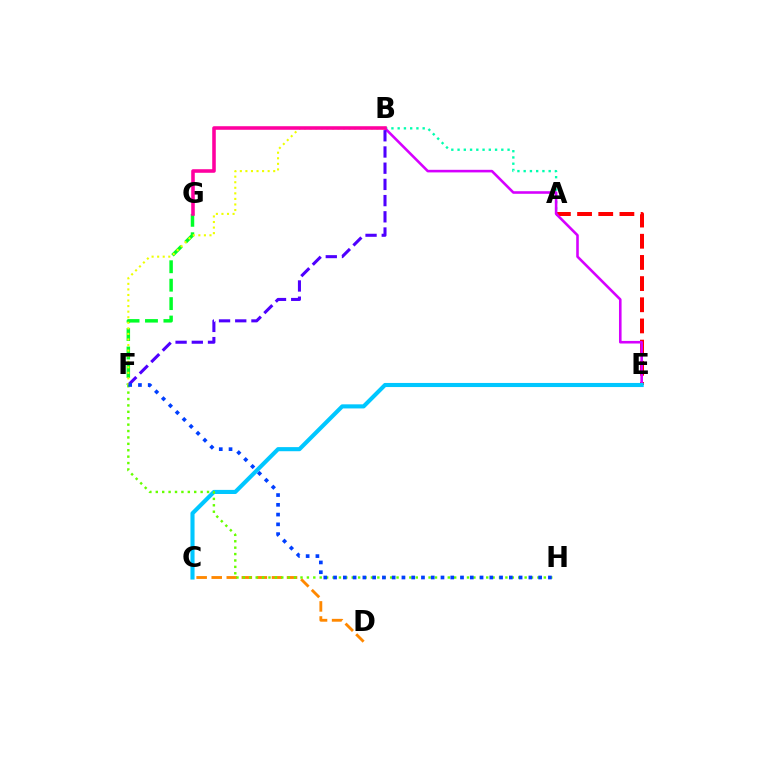{('C', 'D'): [{'color': '#ff8800', 'line_style': 'dashed', 'thickness': 2.05}], ('F', 'G'): [{'color': '#00ff27', 'line_style': 'dashed', 'thickness': 2.5}], ('A', 'E'): [{'color': '#ff0000', 'line_style': 'dashed', 'thickness': 2.88}], ('A', 'B'): [{'color': '#00ffaf', 'line_style': 'dotted', 'thickness': 1.7}], ('B', 'E'): [{'color': '#d600ff', 'line_style': 'solid', 'thickness': 1.86}], ('B', 'F'): [{'color': '#4f00ff', 'line_style': 'dashed', 'thickness': 2.2}, {'color': '#eeff00', 'line_style': 'dotted', 'thickness': 1.51}], ('B', 'G'): [{'color': '#ff00a0', 'line_style': 'solid', 'thickness': 2.57}], ('C', 'E'): [{'color': '#00c7ff', 'line_style': 'solid', 'thickness': 2.95}], ('F', 'H'): [{'color': '#66ff00', 'line_style': 'dotted', 'thickness': 1.74}, {'color': '#003fff', 'line_style': 'dotted', 'thickness': 2.65}]}